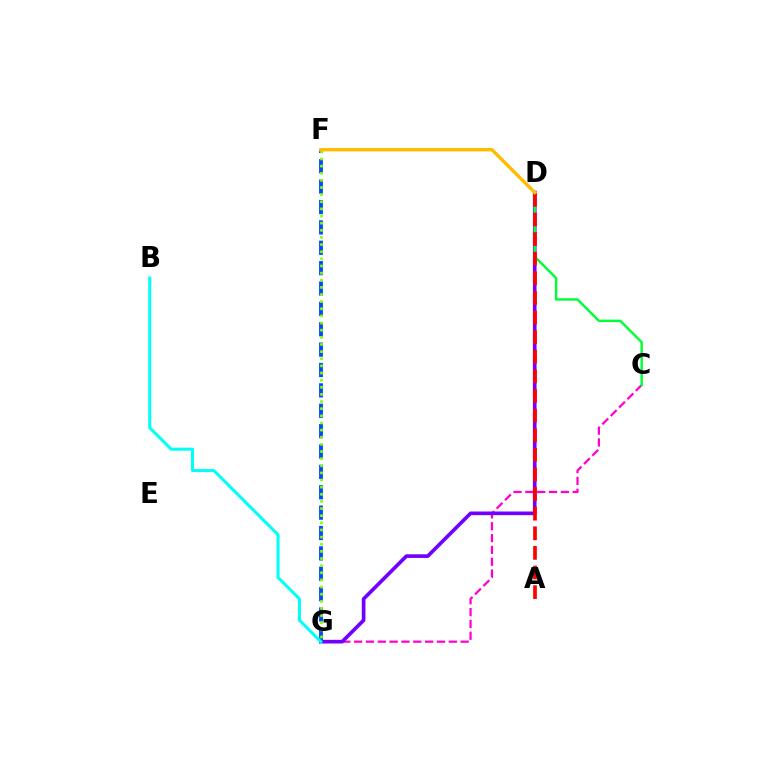{('C', 'G'): [{'color': '#ff00cf', 'line_style': 'dashed', 'thickness': 1.61}], ('D', 'G'): [{'color': '#7200ff', 'line_style': 'solid', 'thickness': 2.64}], ('C', 'D'): [{'color': '#00ff39', 'line_style': 'solid', 'thickness': 1.75}], ('F', 'G'): [{'color': '#004bff', 'line_style': 'dashed', 'thickness': 2.77}, {'color': '#84ff00', 'line_style': 'dotted', 'thickness': 1.94}], ('B', 'G'): [{'color': '#00fff6', 'line_style': 'solid', 'thickness': 2.18}], ('A', 'D'): [{'color': '#ff0000', 'line_style': 'dashed', 'thickness': 2.66}], ('D', 'F'): [{'color': '#ffbd00', 'line_style': 'solid', 'thickness': 2.44}]}